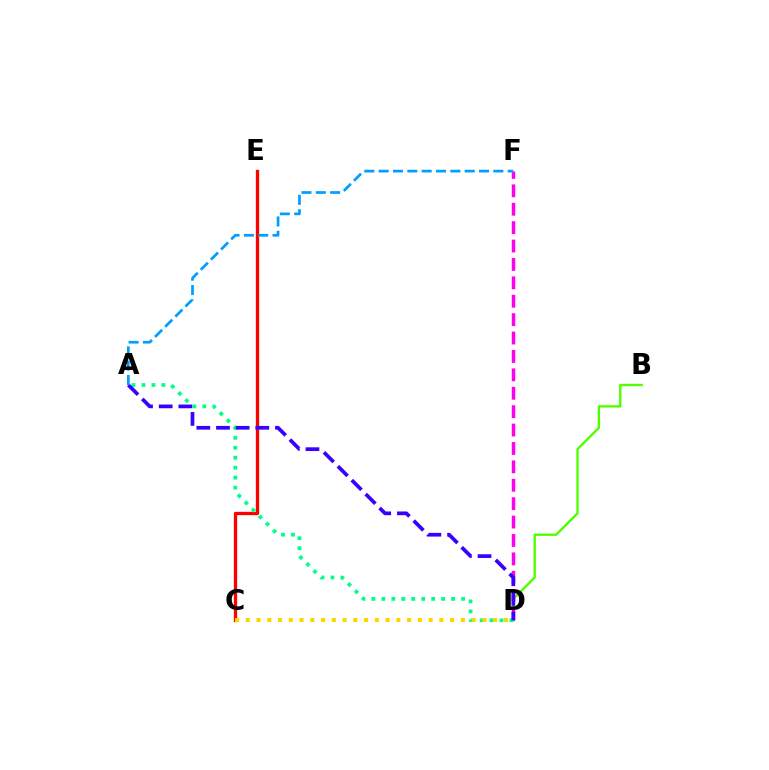{('C', 'E'): [{'color': '#ff0000', 'line_style': 'solid', 'thickness': 2.39}], ('B', 'D'): [{'color': '#4fff00', 'line_style': 'solid', 'thickness': 1.7}], ('D', 'F'): [{'color': '#ff00ed', 'line_style': 'dashed', 'thickness': 2.5}], ('A', 'D'): [{'color': '#00ff86', 'line_style': 'dotted', 'thickness': 2.71}, {'color': '#3700ff', 'line_style': 'dashed', 'thickness': 2.67}], ('A', 'F'): [{'color': '#009eff', 'line_style': 'dashed', 'thickness': 1.95}], ('C', 'D'): [{'color': '#ffd500', 'line_style': 'dotted', 'thickness': 2.92}]}